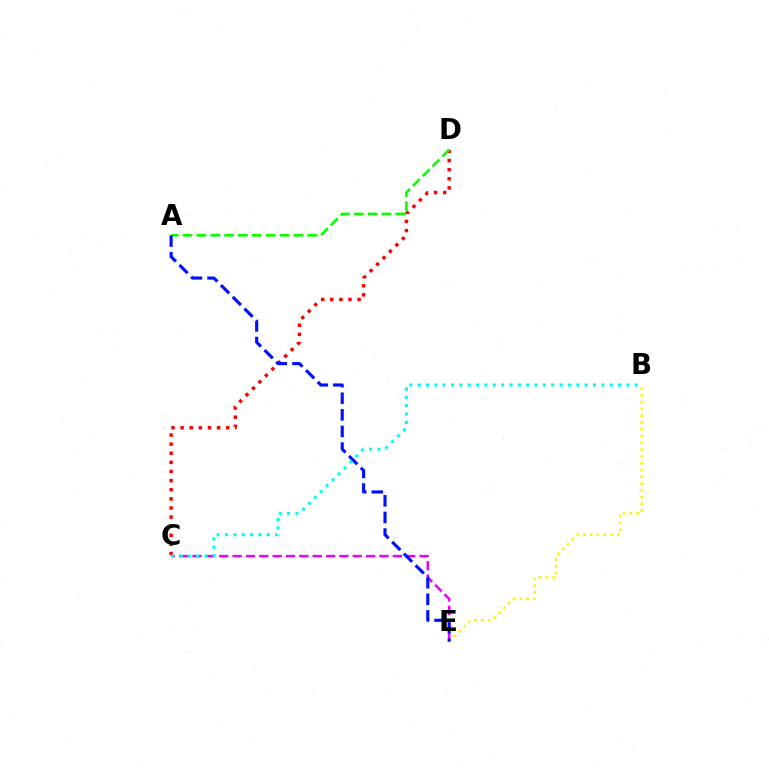{('C', 'E'): [{'color': '#ee00ff', 'line_style': 'dashed', 'thickness': 1.81}], ('C', 'D'): [{'color': '#ff0000', 'line_style': 'dotted', 'thickness': 2.48}], ('B', 'E'): [{'color': '#fcf500', 'line_style': 'dotted', 'thickness': 1.84}], ('A', 'D'): [{'color': '#08ff00', 'line_style': 'dashed', 'thickness': 1.88}], ('A', 'E'): [{'color': '#0010ff', 'line_style': 'dashed', 'thickness': 2.26}], ('B', 'C'): [{'color': '#00fff6', 'line_style': 'dotted', 'thickness': 2.27}]}